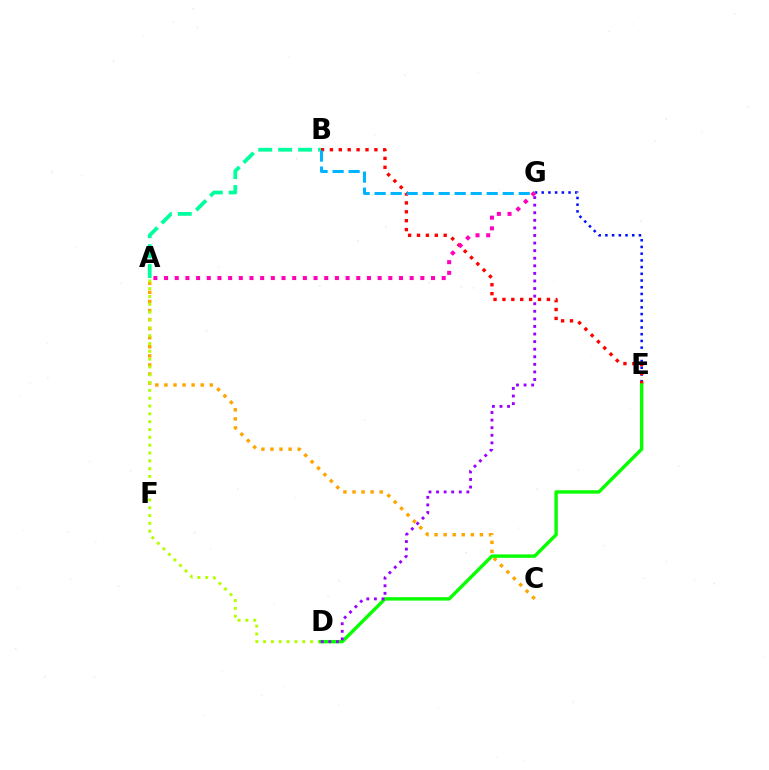{('A', 'C'): [{'color': '#ffa500', 'line_style': 'dotted', 'thickness': 2.46}], ('E', 'G'): [{'color': '#0010ff', 'line_style': 'dotted', 'thickness': 1.82}], ('A', 'D'): [{'color': '#b3ff00', 'line_style': 'dotted', 'thickness': 2.13}], ('B', 'E'): [{'color': '#ff0000', 'line_style': 'dotted', 'thickness': 2.42}], ('D', 'E'): [{'color': '#08ff00', 'line_style': 'solid', 'thickness': 2.45}], ('A', 'B'): [{'color': '#00ff9d', 'line_style': 'dashed', 'thickness': 2.71}], ('D', 'G'): [{'color': '#9b00ff', 'line_style': 'dotted', 'thickness': 2.06}], ('B', 'G'): [{'color': '#00b5ff', 'line_style': 'dashed', 'thickness': 2.17}], ('A', 'G'): [{'color': '#ff00bd', 'line_style': 'dotted', 'thickness': 2.9}]}